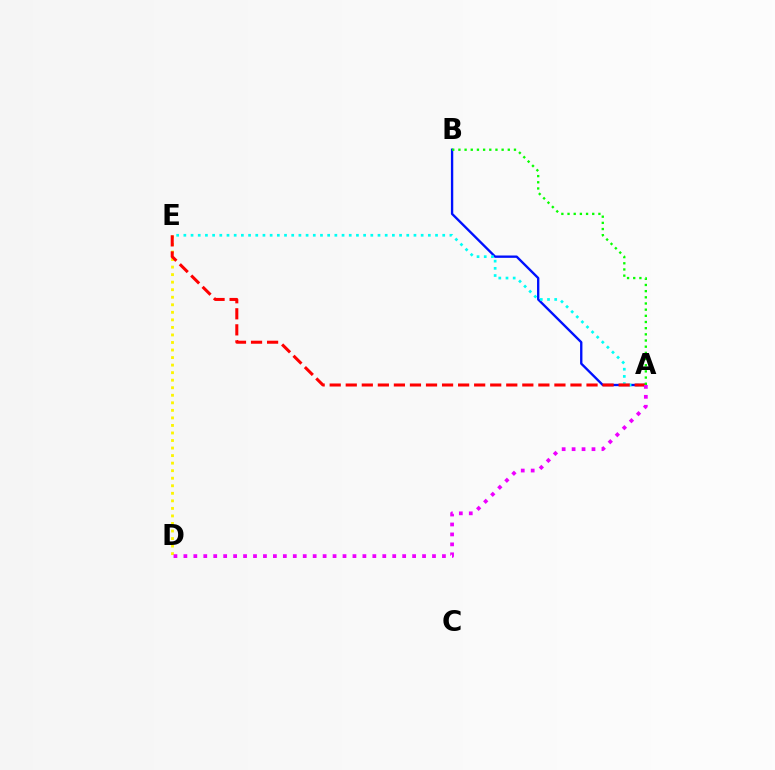{('D', 'E'): [{'color': '#fcf500', 'line_style': 'dotted', 'thickness': 2.05}], ('A', 'B'): [{'color': '#0010ff', 'line_style': 'solid', 'thickness': 1.69}, {'color': '#08ff00', 'line_style': 'dotted', 'thickness': 1.68}], ('A', 'E'): [{'color': '#00fff6', 'line_style': 'dotted', 'thickness': 1.95}, {'color': '#ff0000', 'line_style': 'dashed', 'thickness': 2.18}], ('A', 'D'): [{'color': '#ee00ff', 'line_style': 'dotted', 'thickness': 2.7}]}